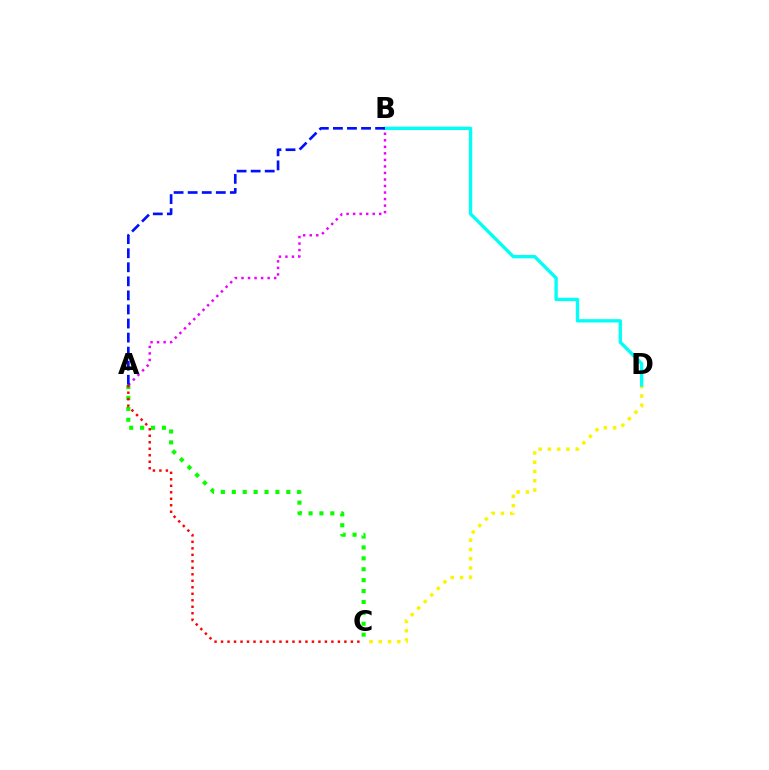{('A', 'C'): [{'color': '#08ff00', 'line_style': 'dotted', 'thickness': 2.96}, {'color': '#ff0000', 'line_style': 'dotted', 'thickness': 1.76}], ('A', 'B'): [{'color': '#ee00ff', 'line_style': 'dotted', 'thickness': 1.77}, {'color': '#0010ff', 'line_style': 'dashed', 'thickness': 1.91}], ('C', 'D'): [{'color': '#fcf500', 'line_style': 'dotted', 'thickness': 2.52}], ('B', 'D'): [{'color': '#00fff6', 'line_style': 'solid', 'thickness': 2.4}]}